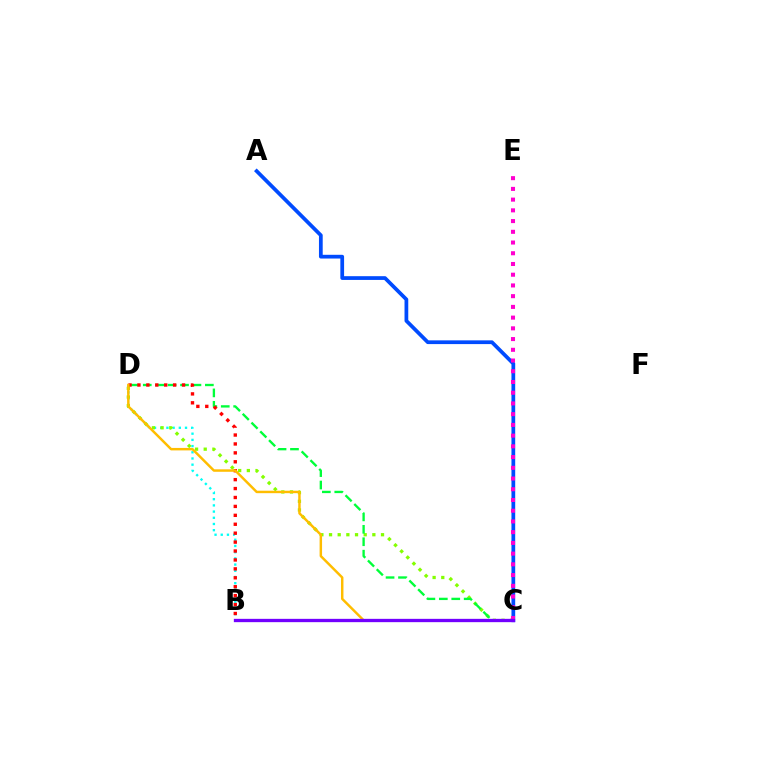{('B', 'D'): [{'color': '#00fff6', 'line_style': 'dotted', 'thickness': 1.68}, {'color': '#ff0000', 'line_style': 'dotted', 'thickness': 2.42}], ('C', 'D'): [{'color': '#84ff00', 'line_style': 'dotted', 'thickness': 2.35}, {'color': '#00ff39', 'line_style': 'dashed', 'thickness': 1.69}, {'color': '#ffbd00', 'line_style': 'solid', 'thickness': 1.77}], ('A', 'C'): [{'color': '#004bff', 'line_style': 'solid', 'thickness': 2.69}], ('C', 'E'): [{'color': '#ff00cf', 'line_style': 'dotted', 'thickness': 2.91}], ('B', 'C'): [{'color': '#7200ff', 'line_style': 'solid', 'thickness': 2.39}]}